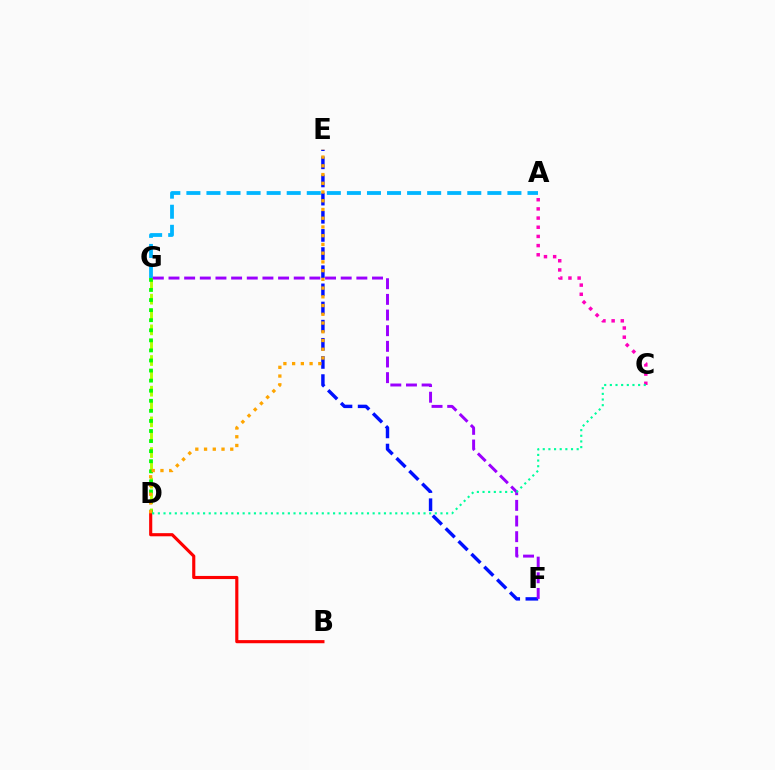{('D', 'G'): [{'color': '#b3ff00', 'line_style': 'dashed', 'thickness': 2.08}, {'color': '#08ff00', 'line_style': 'dotted', 'thickness': 2.74}], ('A', 'G'): [{'color': '#00b5ff', 'line_style': 'dashed', 'thickness': 2.73}], ('E', 'F'): [{'color': '#0010ff', 'line_style': 'dashed', 'thickness': 2.47}], ('A', 'C'): [{'color': '#ff00bd', 'line_style': 'dotted', 'thickness': 2.49}], ('B', 'D'): [{'color': '#ff0000', 'line_style': 'solid', 'thickness': 2.26}], ('F', 'G'): [{'color': '#9b00ff', 'line_style': 'dashed', 'thickness': 2.13}], ('D', 'E'): [{'color': '#ffa500', 'line_style': 'dotted', 'thickness': 2.37}], ('C', 'D'): [{'color': '#00ff9d', 'line_style': 'dotted', 'thickness': 1.54}]}